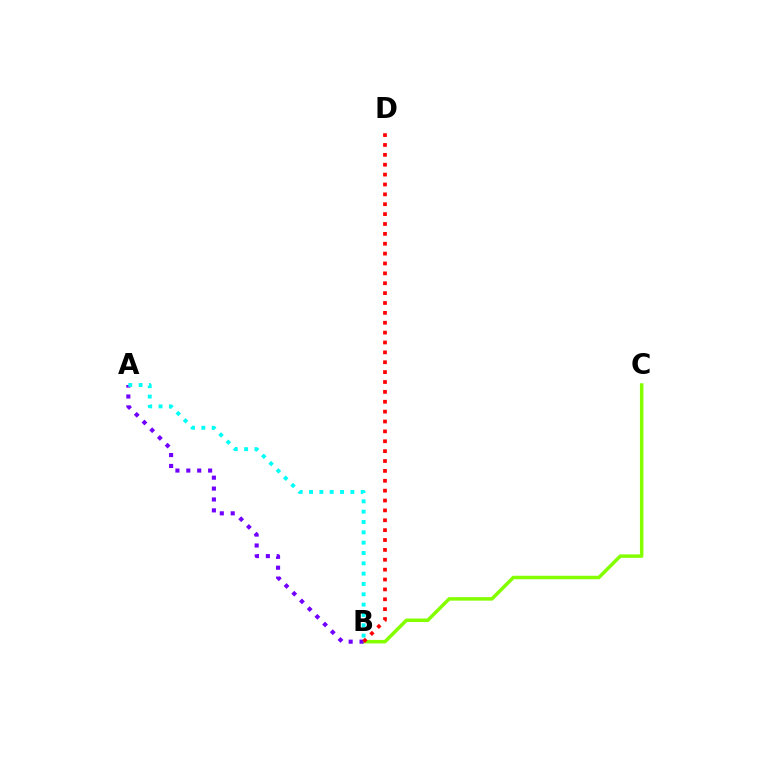{('B', 'C'): [{'color': '#84ff00', 'line_style': 'solid', 'thickness': 2.51}], ('A', 'B'): [{'color': '#7200ff', 'line_style': 'dotted', 'thickness': 2.96}, {'color': '#00fff6', 'line_style': 'dotted', 'thickness': 2.81}], ('B', 'D'): [{'color': '#ff0000', 'line_style': 'dotted', 'thickness': 2.68}]}